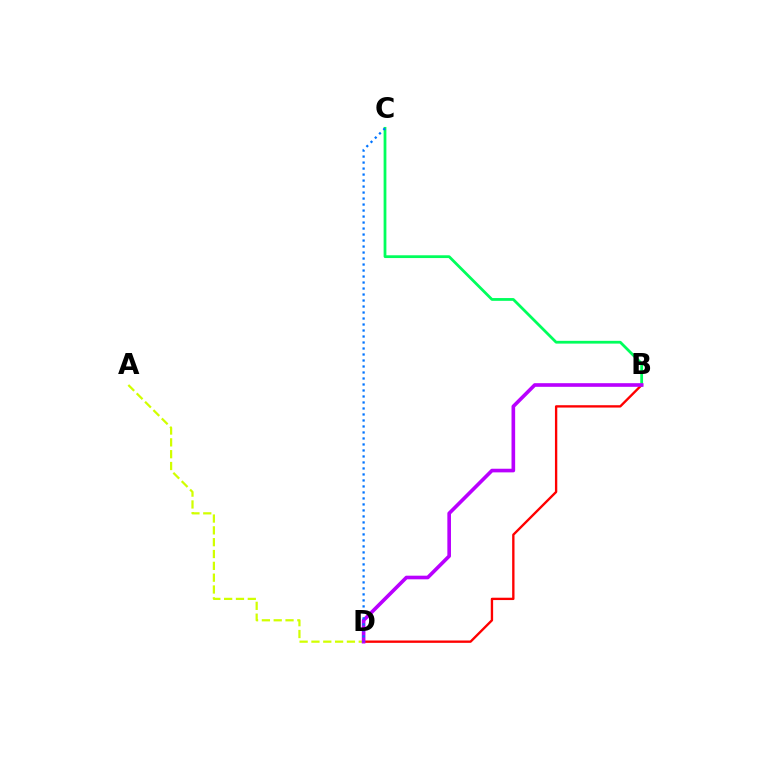{('A', 'D'): [{'color': '#d1ff00', 'line_style': 'dashed', 'thickness': 1.61}], ('B', 'D'): [{'color': '#ff0000', 'line_style': 'solid', 'thickness': 1.69}, {'color': '#b900ff', 'line_style': 'solid', 'thickness': 2.62}], ('B', 'C'): [{'color': '#00ff5c', 'line_style': 'solid', 'thickness': 2.0}], ('C', 'D'): [{'color': '#0074ff', 'line_style': 'dotted', 'thickness': 1.63}]}